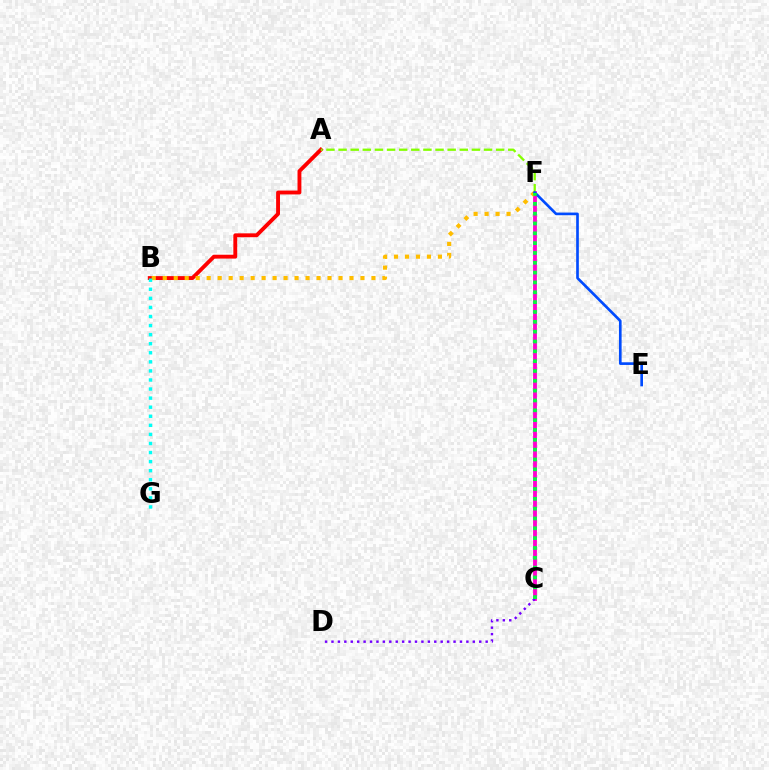{('A', 'B'): [{'color': '#ff0000', 'line_style': 'solid', 'thickness': 2.79}], ('C', 'F'): [{'color': '#ff00cf', 'line_style': 'solid', 'thickness': 2.76}, {'color': '#00ff39', 'line_style': 'dotted', 'thickness': 2.67}], ('B', 'F'): [{'color': '#ffbd00', 'line_style': 'dotted', 'thickness': 2.98}], ('B', 'G'): [{'color': '#00fff6', 'line_style': 'dotted', 'thickness': 2.46}], ('C', 'D'): [{'color': '#7200ff', 'line_style': 'dotted', 'thickness': 1.75}], ('A', 'F'): [{'color': '#84ff00', 'line_style': 'dashed', 'thickness': 1.65}], ('E', 'F'): [{'color': '#004bff', 'line_style': 'solid', 'thickness': 1.92}]}